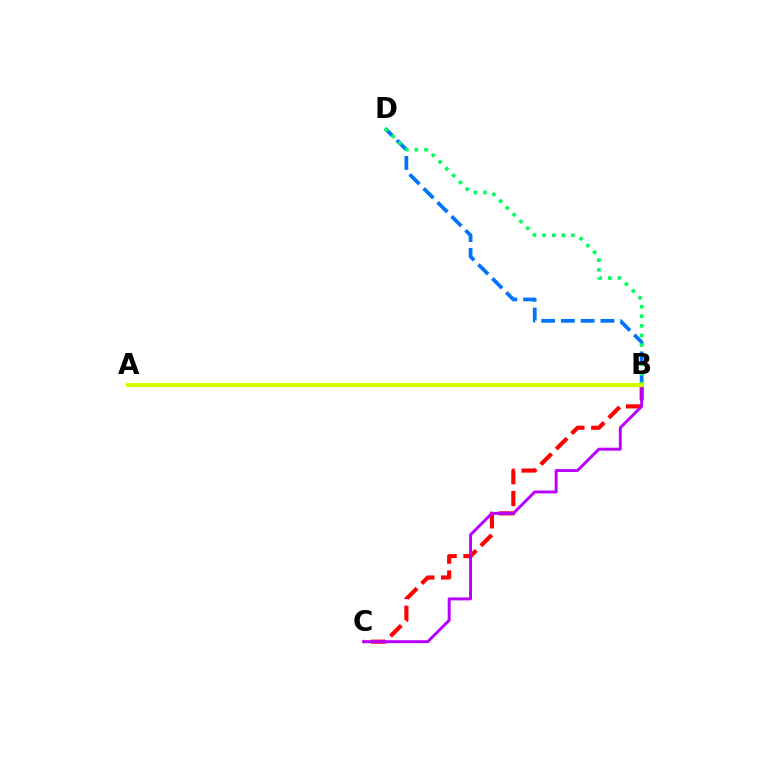{('B', 'D'): [{'color': '#0074ff', 'line_style': 'dashed', 'thickness': 2.68}, {'color': '#00ff5c', 'line_style': 'dotted', 'thickness': 2.61}], ('B', 'C'): [{'color': '#ff0000', 'line_style': 'dashed', 'thickness': 2.97}, {'color': '#b900ff', 'line_style': 'solid', 'thickness': 2.12}], ('A', 'B'): [{'color': '#d1ff00', 'line_style': 'solid', 'thickness': 2.99}]}